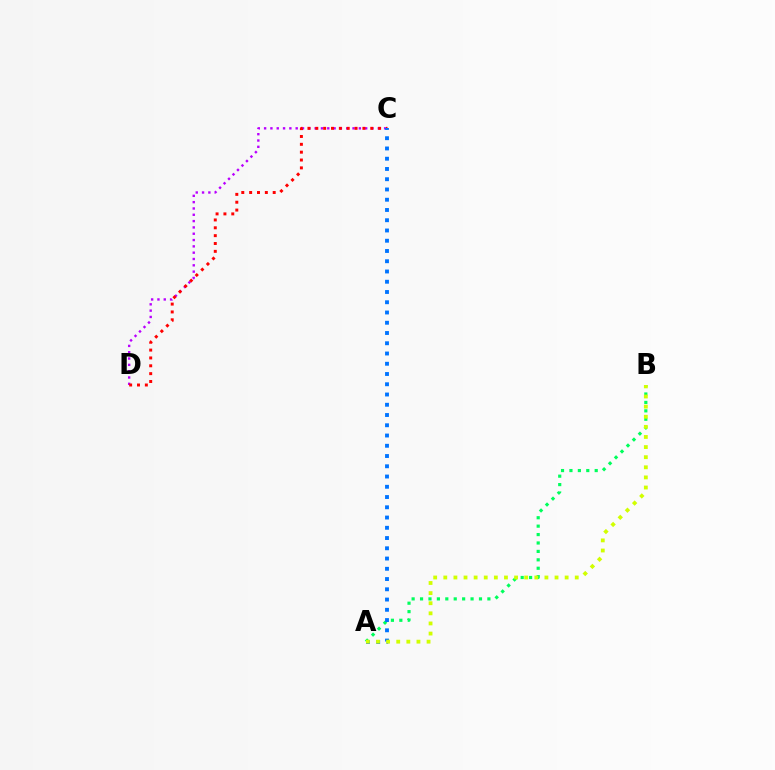{('A', 'B'): [{'color': '#00ff5c', 'line_style': 'dotted', 'thickness': 2.29}, {'color': '#d1ff00', 'line_style': 'dotted', 'thickness': 2.75}], ('C', 'D'): [{'color': '#b900ff', 'line_style': 'dotted', 'thickness': 1.72}, {'color': '#ff0000', 'line_style': 'dotted', 'thickness': 2.13}], ('A', 'C'): [{'color': '#0074ff', 'line_style': 'dotted', 'thickness': 2.79}]}